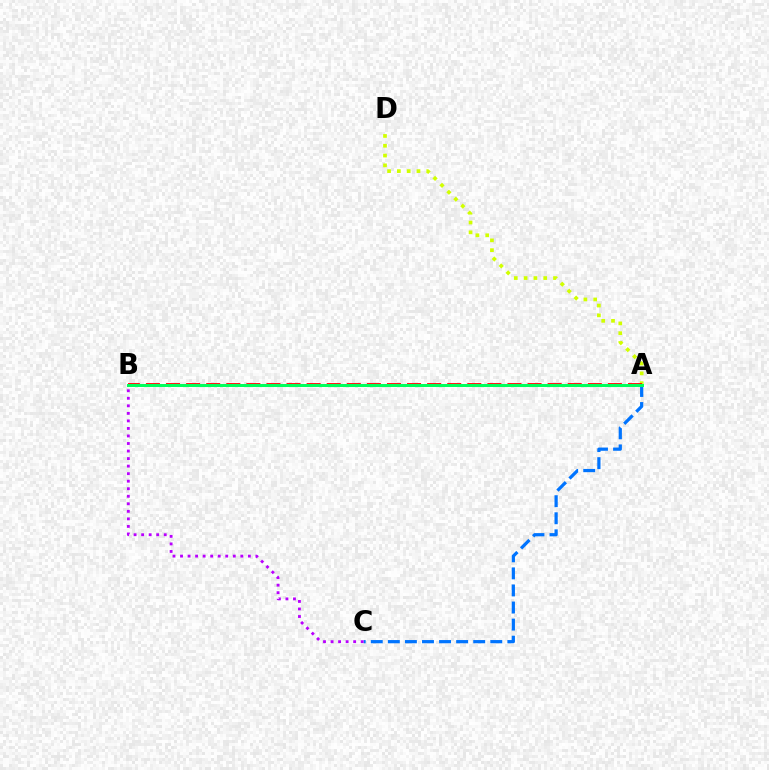{('A', 'D'): [{'color': '#d1ff00', 'line_style': 'dotted', 'thickness': 2.66}], ('A', 'C'): [{'color': '#0074ff', 'line_style': 'dashed', 'thickness': 2.32}], ('A', 'B'): [{'color': '#ff0000', 'line_style': 'dashed', 'thickness': 2.73}, {'color': '#00ff5c', 'line_style': 'solid', 'thickness': 2.16}], ('B', 'C'): [{'color': '#b900ff', 'line_style': 'dotted', 'thickness': 2.05}]}